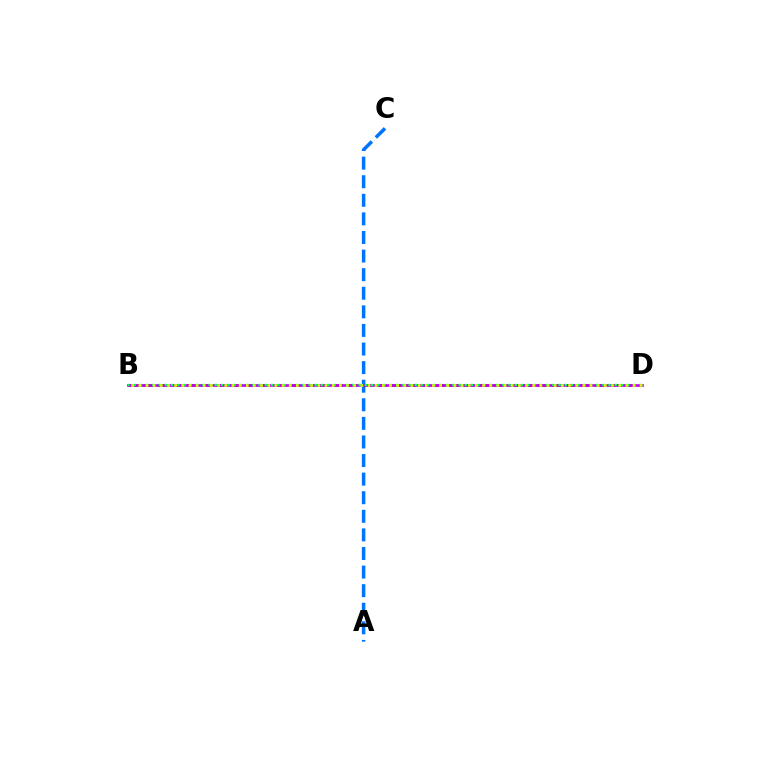{('B', 'D'): [{'color': '#ff0000', 'line_style': 'dashed', 'thickness': 1.98}, {'color': '#b900ff', 'line_style': 'solid', 'thickness': 1.9}, {'color': '#00ff5c', 'line_style': 'dotted', 'thickness': 1.7}, {'color': '#d1ff00', 'line_style': 'dotted', 'thickness': 1.95}], ('A', 'C'): [{'color': '#0074ff', 'line_style': 'dashed', 'thickness': 2.53}]}